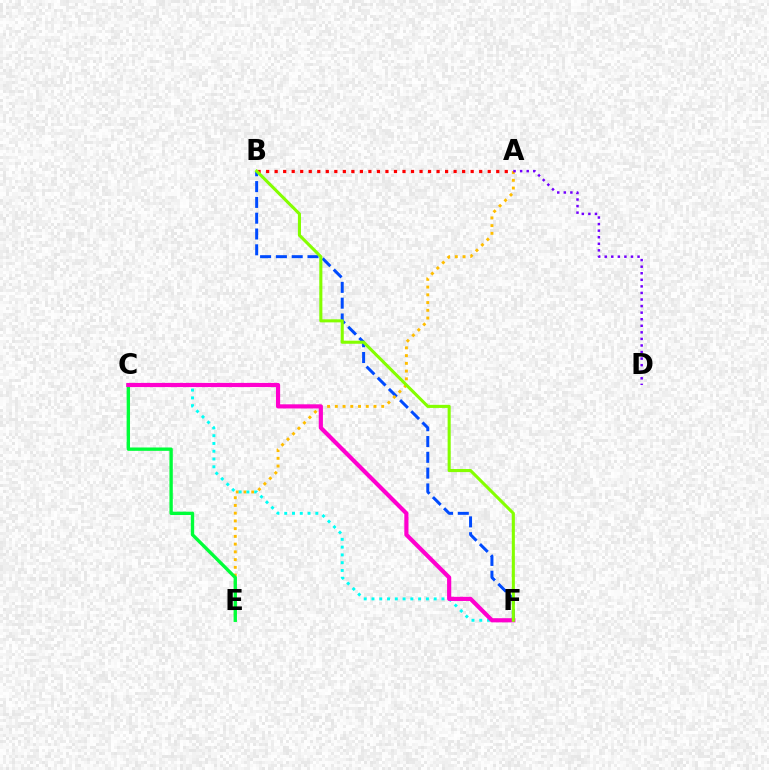{('B', 'F'): [{'color': '#004bff', 'line_style': 'dashed', 'thickness': 2.15}, {'color': '#84ff00', 'line_style': 'solid', 'thickness': 2.22}], ('A', 'E'): [{'color': '#ffbd00', 'line_style': 'dotted', 'thickness': 2.1}], ('C', 'E'): [{'color': '#00ff39', 'line_style': 'solid', 'thickness': 2.42}], ('C', 'F'): [{'color': '#00fff6', 'line_style': 'dotted', 'thickness': 2.11}, {'color': '#ff00cf', 'line_style': 'solid', 'thickness': 2.99}], ('A', 'B'): [{'color': '#ff0000', 'line_style': 'dotted', 'thickness': 2.32}], ('A', 'D'): [{'color': '#7200ff', 'line_style': 'dotted', 'thickness': 1.78}]}